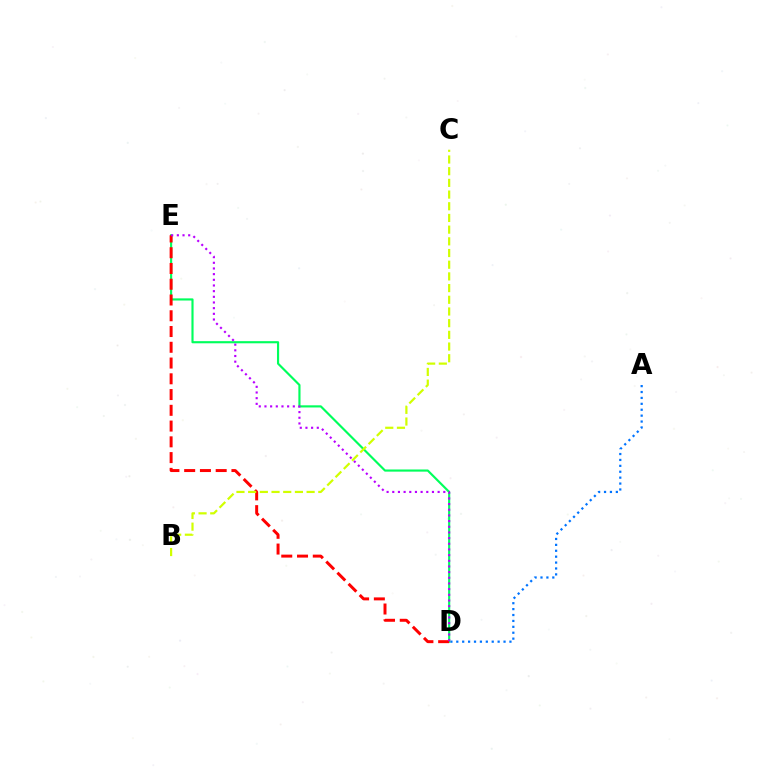{('A', 'D'): [{'color': '#0074ff', 'line_style': 'dotted', 'thickness': 1.6}], ('D', 'E'): [{'color': '#00ff5c', 'line_style': 'solid', 'thickness': 1.55}, {'color': '#ff0000', 'line_style': 'dashed', 'thickness': 2.14}, {'color': '#b900ff', 'line_style': 'dotted', 'thickness': 1.54}], ('B', 'C'): [{'color': '#d1ff00', 'line_style': 'dashed', 'thickness': 1.59}]}